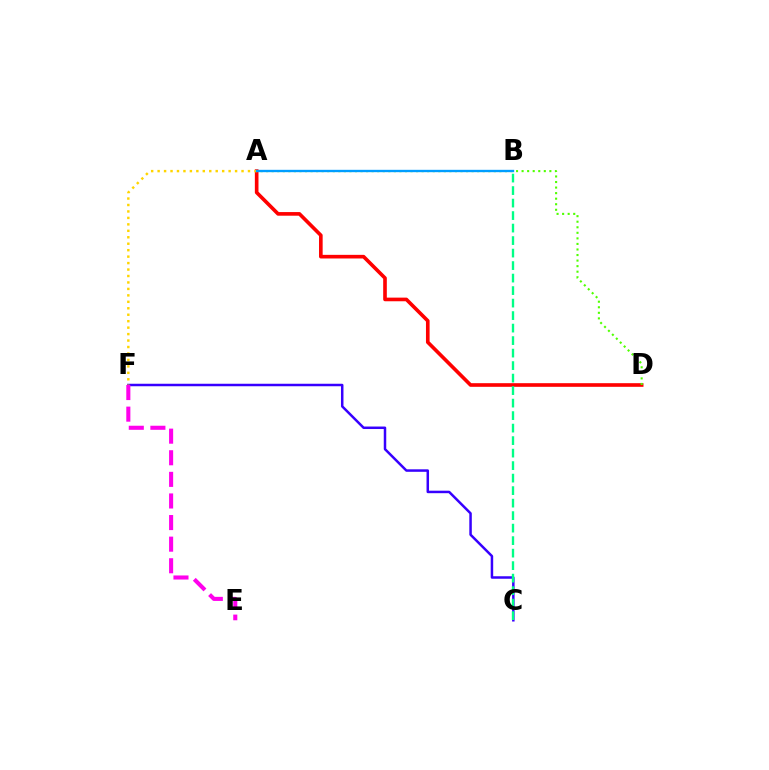{('A', 'D'): [{'color': '#ff0000', 'line_style': 'solid', 'thickness': 2.62}, {'color': '#4fff00', 'line_style': 'dotted', 'thickness': 1.51}], ('C', 'F'): [{'color': '#3700ff', 'line_style': 'solid', 'thickness': 1.8}], ('E', 'F'): [{'color': '#ff00ed', 'line_style': 'dashed', 'thickness': 2.93}], ('B', 'C'): [{'color': '#00ff86', 'line_style': 'dashed', 'thickness': 1.7}], ('A', 'F'): [{'color': '#ffd500', 'line_style': 'dotted', 'thickness': 1.75}], ('A', 'B'): [{'color': '#009eff', 'line_style': 'solid', 'thickness': 1.69}]}